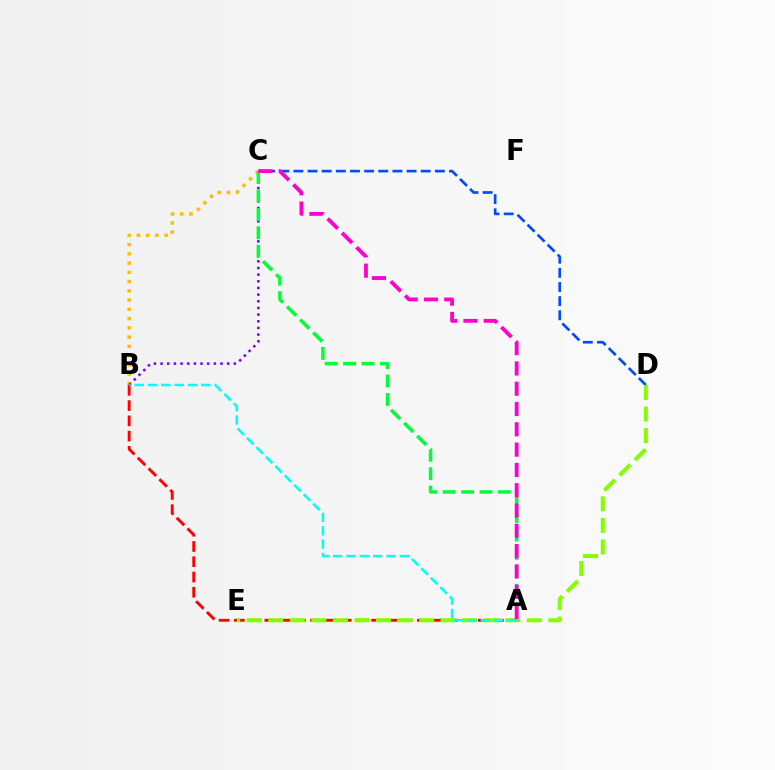{('B', 'C'): [{'color': '#ffbd00', 'line_style': 'dotted', 'thickness': 2.51}, {'color': '#7200ff', 'line_style': 'dotted', 'thickness': 1.81}], ('A', 'B'): [{'color': '#ff0000', 'line_style': 'dashed', 'thickness': 2.07}, {'color': '#00fff6', 'line_style': 'dashed', 'thickness': 1.81}], ('C', 'D'): [{'color': '#004bff', 'line_style': 'dashed', 'thickness': 1.92}], ('D', 'E'): [{'color': '#84ff00', 'line_style': 'dashed', 'thickness': 2.93}], ('A', 'C'): [{'color': '#00ff39', 'line_style': 'dashed', 'thickness': 2.5}, {'color': '#ff00cf', 'line_style': 'dashed', 'thickness': 2.76}]}